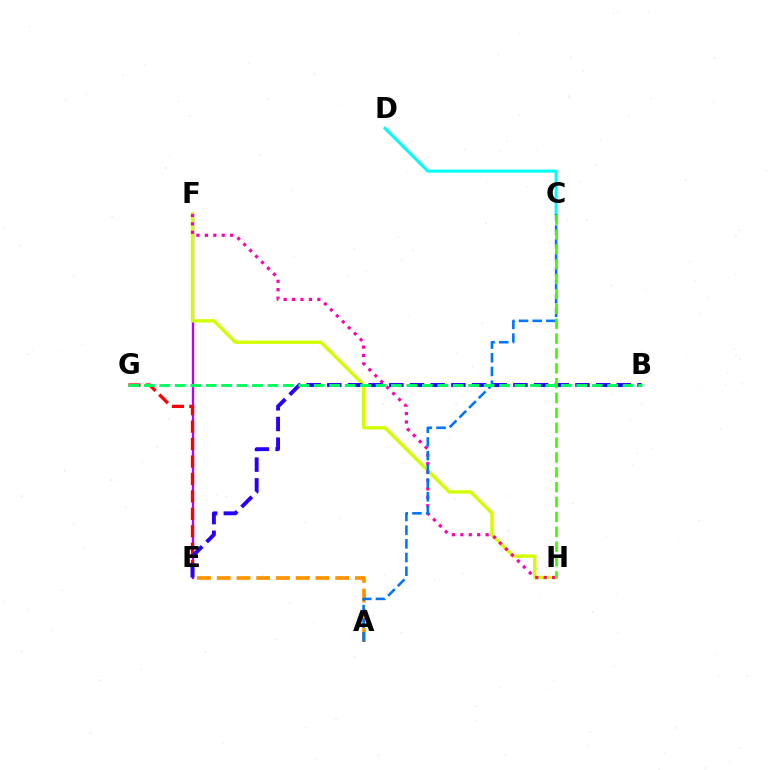{('A', 'E'): [{'color': '#ff9400', 'line_style': 'dashed', 'thickness': 2.68}], ('E', 'F'): [{'color': '#b900ff', 'line_style': 'solid', 'thickness': 1.68}], ('F', 'H'): [{'color': '#d1ff00', 'line_style': 'solid', 'thickness': 2.43}, {'color': '#ff00ac', 'line_style': 'dotted', 'thickness': 2.29}], ('E', 'G'): [{'color': '#ff0000', 'line_style': 'dashed', 'thickness': 2.37}], ('B', 'E'): [{'color': '#2500ff', 'line_style': 'dashed', 'thickness': 2.81}], ('C', 'D'): [{'color': '#00fff6', 'line_style': 'solid', 'thickness': 2.19}], ('A', 'C'): [{'color': '#0074ff', 'line_style': 'dashed', 'thickness': 1.86}], ('C', 'H'): [{'color': '#3dff00', 'line_style': 'dashed', 'thickness': 2.02}], ('B', 'G'): [{'color': '#00ff5c', 'line_style': 'dashed', 'thickness': 2.1}]}